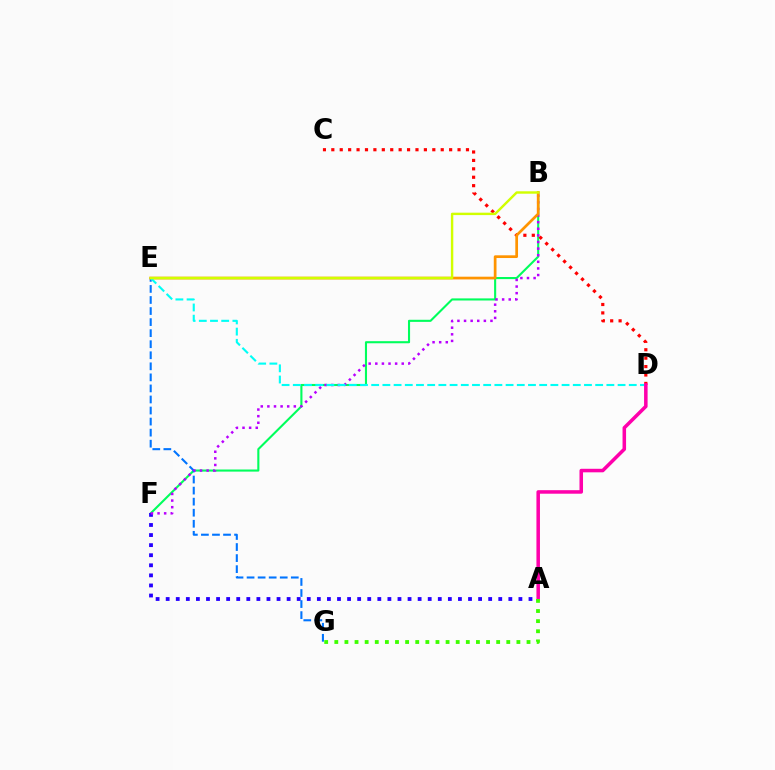{('B', 'F'): [{'color': '#00ff5c', 'line_style': 'solid', 'thickness': 1.51}, {'color': '#b900ff', 'line_style': 'dotted', 'thickness': 1.8}], ('C', 'D'): [{'color': '#ff0000', 'line_style': 'dotted', 'thickness': 2.29}], ('A', 'F'): [{'color': '#2500ff', 'line_style': 'dotted', 'thickness': 2.74}], ('E', 'G'): [{'color': '#0074ff', 'line_style': 'dashed', 'thickness': 1.5}], ('B', 'E'): [{'color': '#ff9400', 'line_style': 'solid', 'thickness': 1.96}, {'color': '#d1ff00', 'line_style': 'solid', 'thickness': 1.74}], ('D', 'E'): [{'color': '#00fff6', 'line_style': 'dashed', 'thickness': 1.52}], ('A', 'D'): [{'color': '#ff00ac', 'line_style': 'solid', 'thickness': 2.54}], ('A', 'G'): [{'color': '#3dff00', 'line_style': 'dotted', 'thickness': 2.75}]}